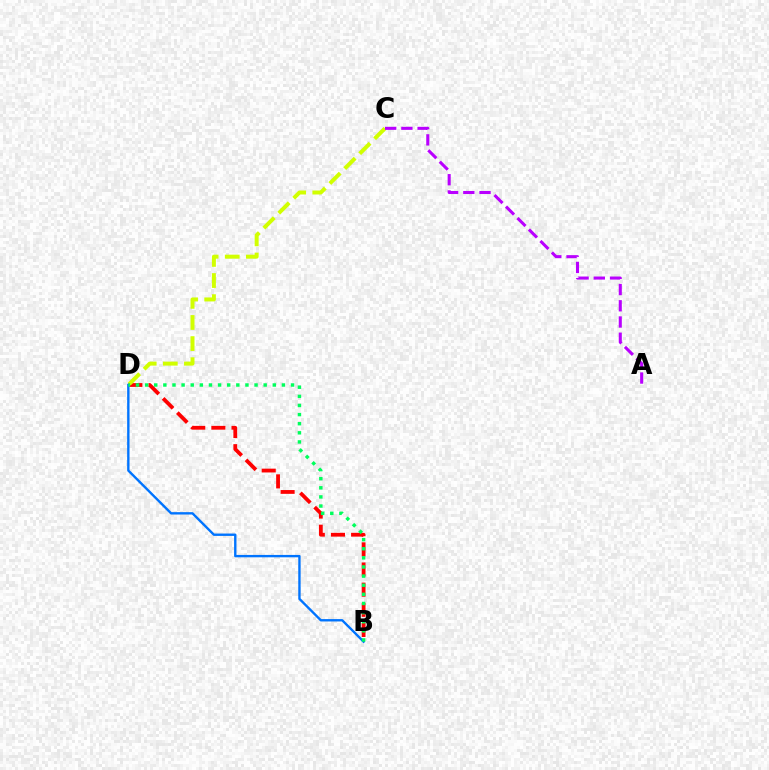{('B', 'D'): [{'color': '#ff0000', 'line_style': 'dashed', 'thickness': 2.74}, {'color': '#0074ff', 'line_style': 'solid', 'thickness': 1.71}, {'color': '#00ff5c', 'line_style': 'dotted', 'thickness': 2.48}], ('C', 'D'): [{'color': '#d1ff00', 'line_style': 'dashed', 'thickness': 2.87}], ('A', 'C'): [{'color': '#b900ff', 'line_style': 'dashed', 'thickness': 2.2}]}